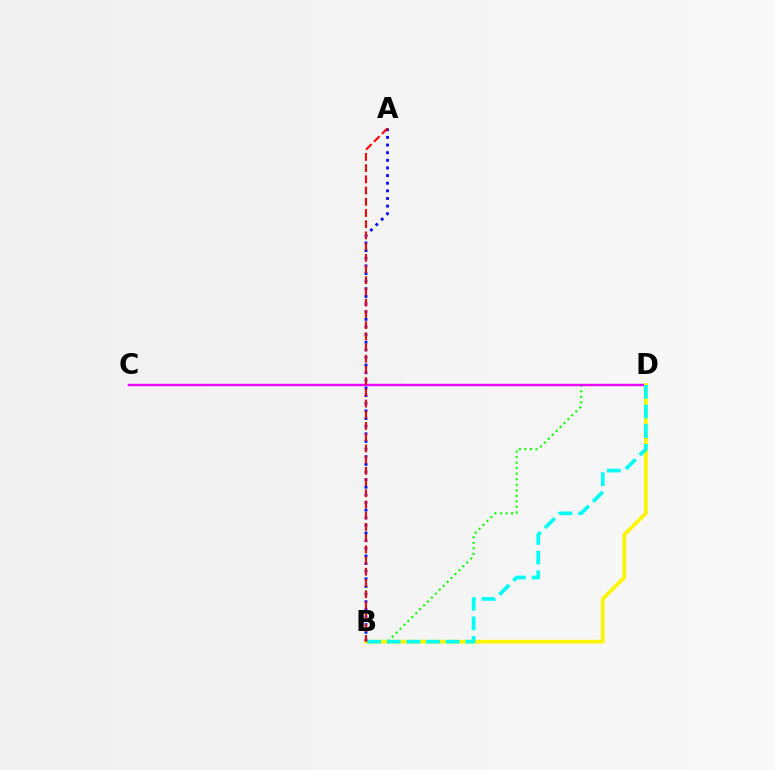{('B', 'D'): [{'color': '#08ff00', 'line_style': 'dotted', 'thickness': 1.5}, {'color': '#fcf500', 'line_style': 'solid', 'thickness': 2.68}, {'color': '#00fff6', 'line_style': 'dashed', 'thickness': 2.67}], ('C', 'D'): [{'color': '#ee00ff', 'line_style': 'solid', 'thickness': 1.72}], ('A', 'B'): [{'color': '#0010ff', 'line_style': 'dotted', 'thickness': 2.07}, {'color': '#ff0000', 'line_style': 'dashed', 'thickness': 1.52}]}